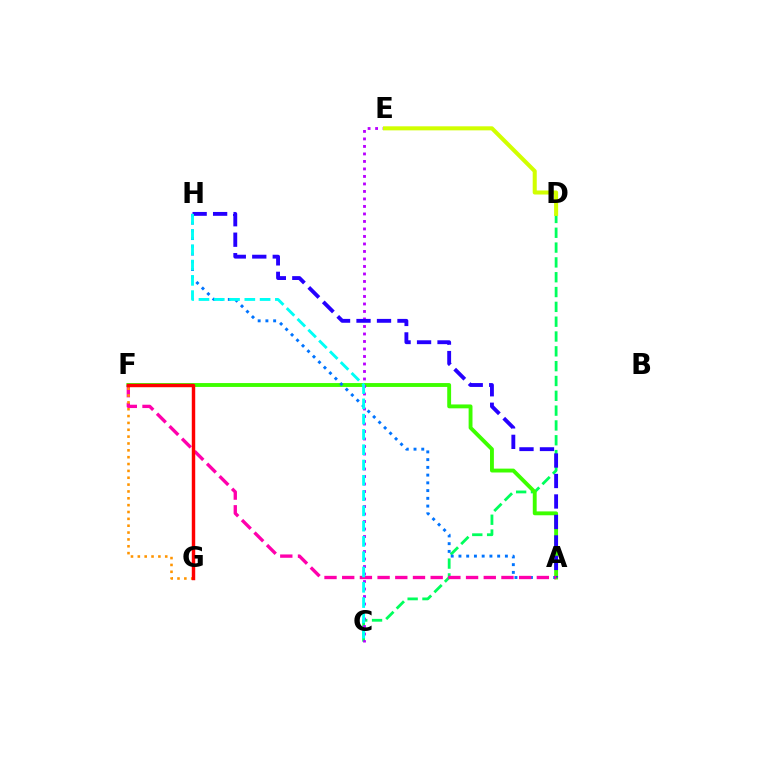{('C', 'D'): [{'color': '#00ff5c', 'line_style': 'dashed', 'thickness': 2.01}], ('A', 'F'): [{'color': '#3dff00', 'line_style': 'solid', 'thickness': 2.79}, {'color': '#ff00ac', 'line_style': 'dashed', 'thickness': 2.4}], ('C', 'E'): [{'color': '#b900ff', 'line_style': 'dotted', 'thickness': 2.04}], ('A', 'H'): [{'color': '#0074ff', 'line_style': 'dotted', 'thickness': 2.1}, {'color': '#2500ff', 'line_style': 'dashed', 'thickness': 2.78}], ('D', 'E'): [{'color': '#d1ff00', 'line_style': 'solid', 'thickness': 2.91}], ('F', 'G'): [{'color': '#ff9400', 'line_style': 'dotted', 'thickness': 1.86}, {'color': '#ff0000', 'line_style': 'solid', 'thickness': 2.48}], ('C', 'H'): [{'color': '#00fff6', 'line_style': 'dashed', 'thickness': 2.08}]}